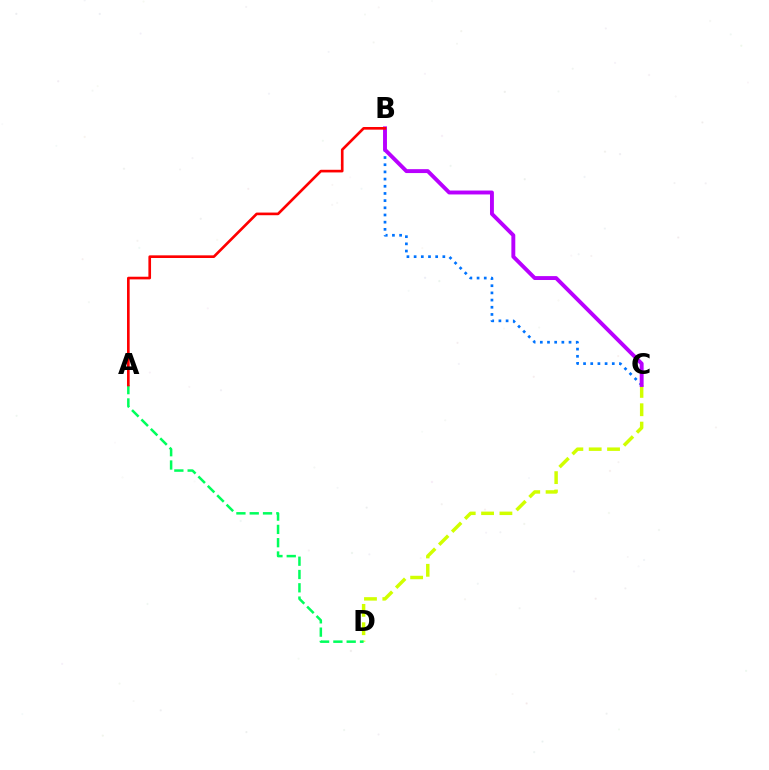{('B', 'C'): [{'color': '#0074ff', 'line_style': 'dotted', 'thickness': 1.95}, {'color': '#b900ff', 'line_style': 'solid', 'thickness': 2.81}], ('C', 'D'): [{'color': '#d1ff00', 'line_style': 'dashed', 'thickness': 2.49}], ('A', 'D'): [{'color': '#00ff5c', 'line_style': 'dashed', 'thickness': 1.81}], ('A', 'B'): [{'color': '#ff0000', 'line_style': 'solid', 'thickness': 1.91}]}